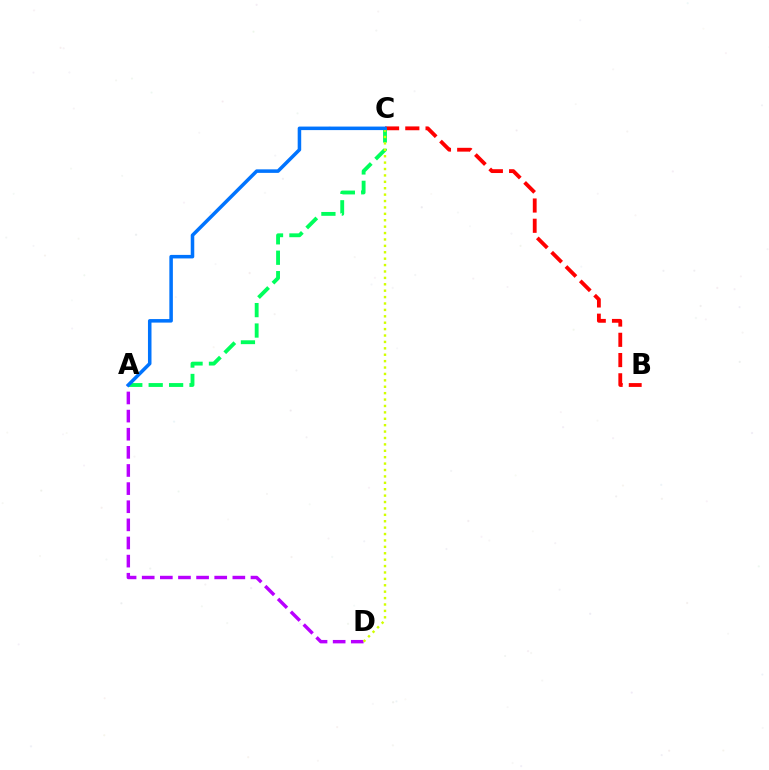{('B', 'C'): [{'color': '#ff0000', 'line_style': 'dashed', 'thickness': 2.75}], ('A', 'D'): [{'color': '#b900ff', 'line_style': 'dashed', 'thickness': 2.46}], ('A', 'C'): [{'color': '#00ff5c', 'line_style': 'dashed', 'thickness': 2.77}, {'color': '#0074ff', 'line_style': 'solid', 'thickness': 2.54}], ('C', 'D'): [{'color': '#d1ff00', 'line_style': 'dotted', 'thickness': 1.74}]}